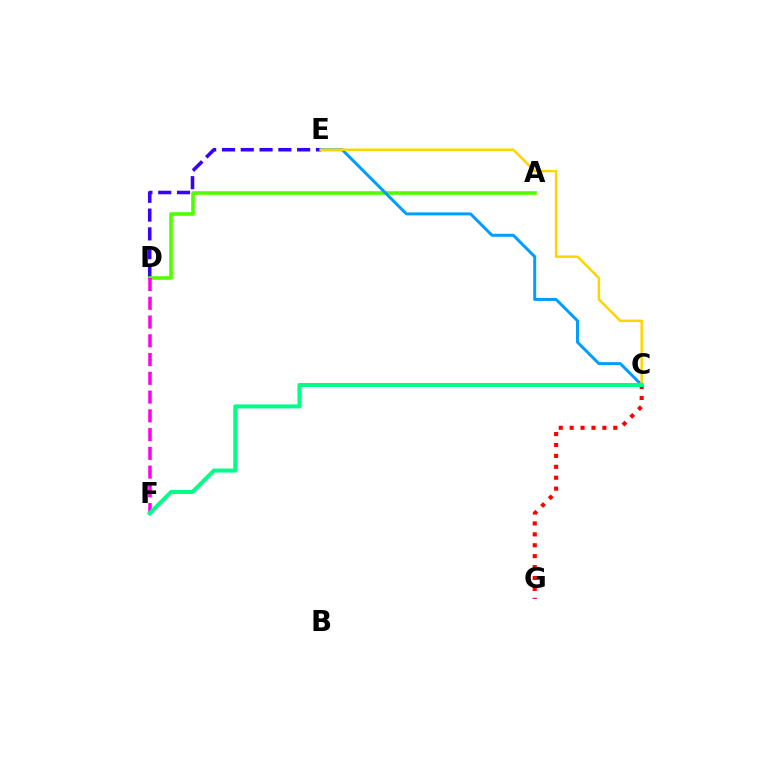{('D', 'E'): [{'color': '#3700ff', 'line_style': 'dashed', 'thickness': 2.55}], ('A', 'D'): [{'color': '#4fff00', 'line_style': 'solid', 'thickness': 2.58}], ('C', 'E'): [{'color': '#009eff', 'line_style': 'solid', 'thickness': 2.15}, {'color': '#ffd500', 'line_style': 'solid', 'thickness': 1.79}], ('D', 'F'): [{'color': '#ff00ed', 'line_style': 'dashed', 'thickness': 2.55}], ('C', 'G'): [{'color': '#ff0000', 'line_style': 'dotted', 'thickness': 2.96}], ('C', 'F'): [{'color': '#00ff86', 'line_style': 'solid', 'thickness': 2.89}]}